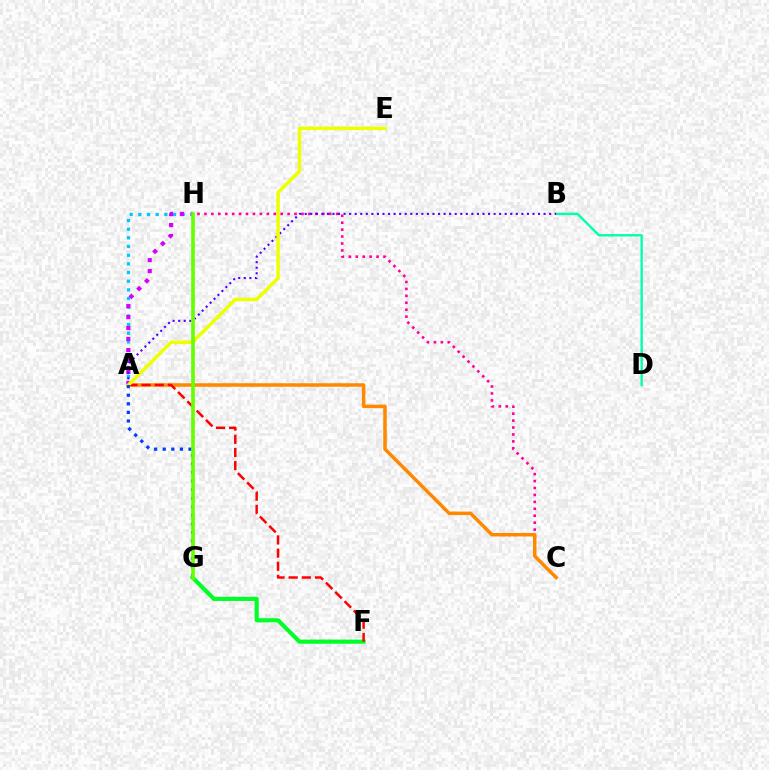{('F', 'G'): [{'color': '#00ff27', 'line_style': 'solid', 'thickness': 2.98}], ('C', 'H'): [{'color': '#ff00a0', 'line_style': 'dotted', 'thickness': 1.88}], ('A', 'H'): [{'color': '#00c7ff', 'line_style': 'dotted', 'thickness': 2.36}, {'color': '#d600ff', 'line_style': 'dotted', 'thickness': 2.98}], ('A', 'C'): [{'color': '#ff8800', 'line_style': 'solid', 'thickness': 2.51}], ('B', 'D'): [{'color': '#00ffaf', 'line_style': 'solid', 'thickness': 1.71}], ('A', 'F'): [{'color': '#ff0000', 'line_style': 'dashed', 'thickness': 1.79}], ('A', 'B'): [{'color': '#4f00ff', 'line_style': 'dotted', 'thickness': 1.51}], ('A', 'E'): [{'color': '#eeff00', 'line_style': 'solid', 'thickness': 2.5}], ('A', 'G'): [{'color': '#003fff', 'line_style': 'dotted', 'thickness': 2.33}], ('G', 'H'): [{'color': '#66ff00', 'line_style': 'solid', 'thickness': 2.63}]}